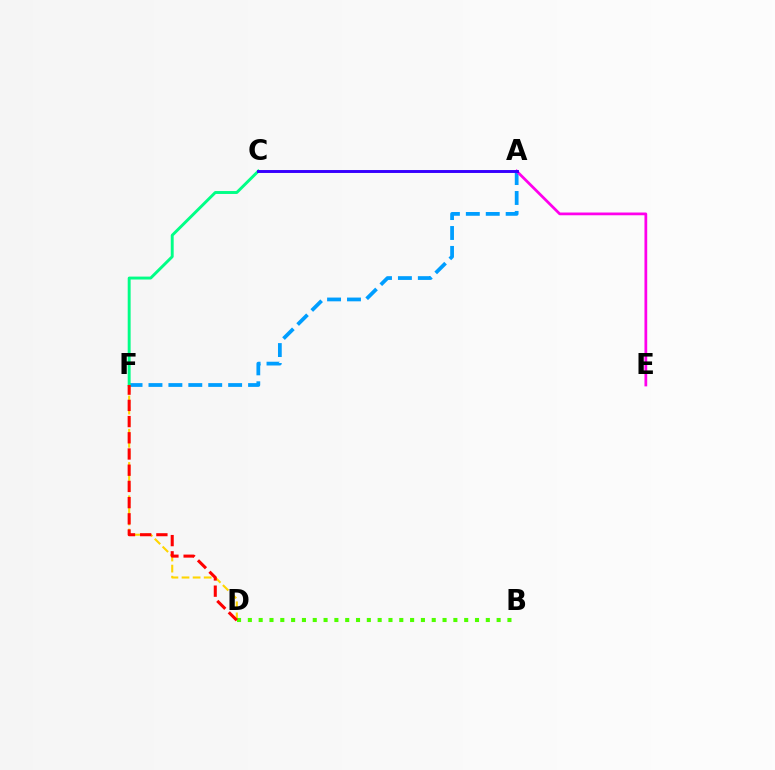{('A', 'F'): [{'color': '#009eff', 'line_style': 'dashed', 'thickness': 2.71}], ('A', 'E'): [{'color': '#ff00ed', 'line_style': 'solid', 'thickness': 1.98}], ('D', 'F'): [{'color': '#ffd500', 'line_style': 'dashed', 'thickness': 1.51}, {'color': '#ff0000', 'line_style': 'dashed', 'thickness': 2.2}], ('C', 'F'): [{'color': '#00ff86', 'line_style': 'solid', 'thickness': 2.1}], ('B', 'D'): [{'color': '#4fff00', 'line_style': 'dotted', 'thickness': 2.94}], ('A', 'C'): [{'color': '#3700ff', 'line_style': 'solid', 'thickness': 2.11}]}